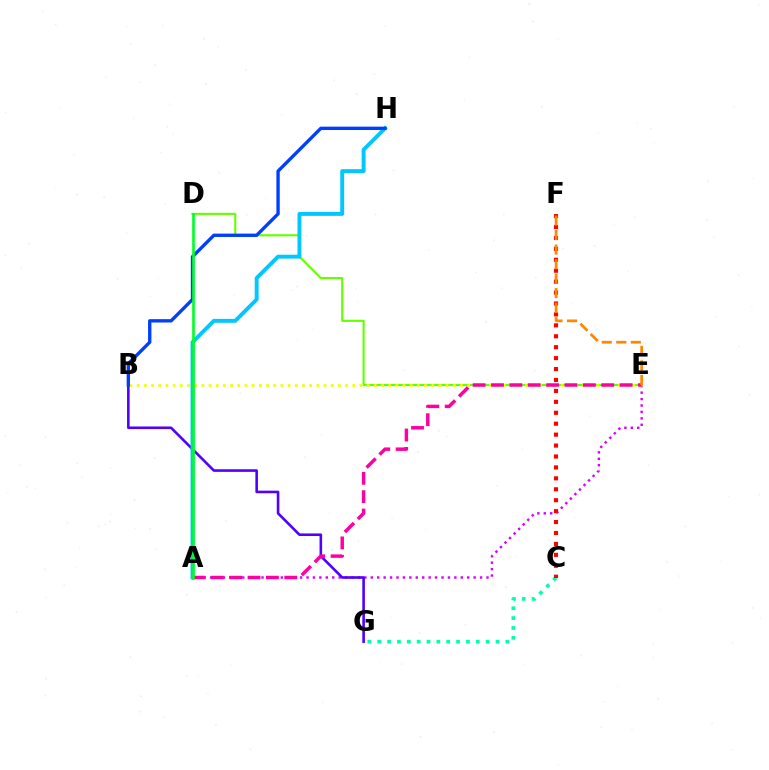{('A', 'E'): [{'color': '#d600ff', 'line_style': 'dotted', 'thickness': 1.75}, {'color': '#ff00a0', 'line_style': 'dashed', 'thickness': 2.5}], ('B', 'G'): [{'color': '#4f00ff', 'line_style': 'solid', 'thickness': 1.87}], ('D', 'E'): [{'color': '#66ff00', 'line_style': 'solid', 'thickness': 1.54}], ('A', 'H'): [{'color': '#00c7ff', 'line_style': 'solid', 'thickness': 2.81}], ('B', 'E'): [{'color': '#eeff00', 'line_style': 'dotted', 'thickness': 1.95}], ('C', 'G'): [{'color': '#00ffaf', 'line_style': 'dotted', 'thickness': 2.68}], ('B', 'H'): [{'color': '#003fff', 'line_style': 'solid', 'thickness': 2.41}], ('C', 'F'): [{'color': '#ff0000', 'line_style': 'dotted', 'thickness': 2.97}], ('E', 'F'): [{'color': '#ff8800', 'line_style': 'dashed', 'thickness': 1.97}], ('A', 'D'): [{'color': '#00ff27', 'line_style': 'solid', 'thickness': 1.91}]}